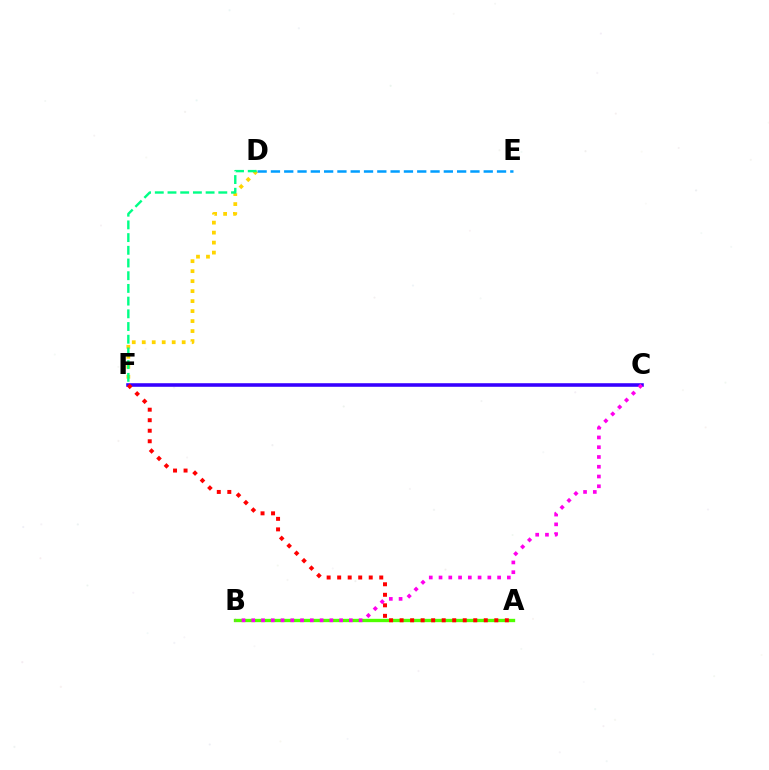{('D', 'F'): [{'color': '#ffd500', 'line_style': 'dotted', 'thickness': 2.71}, {'color': '#00ff86', 'line_style': 'dashed', 'thickness': 1.73}], ('A', 'B'): [{'color': '#4fff00', 'line_style': 'solid', 'thickness': 2.4}], ('C', 'F'): [{'color': '#3700ff', 'line_style': 'solid', 'thickness': 2.57}], ('B', 'C'): [{'color': '#ff00ed', 'line_style': 'dotted', 'thickness': 2.65}], ('A', 'F'): [{'color': '#ff0000', 'line_style': 'dotted', 'thickness': 2.86}], ('D', 'E'): [{'color': '#009eff', 'line_style': 'dashed', 'thickness': 1.81}]}